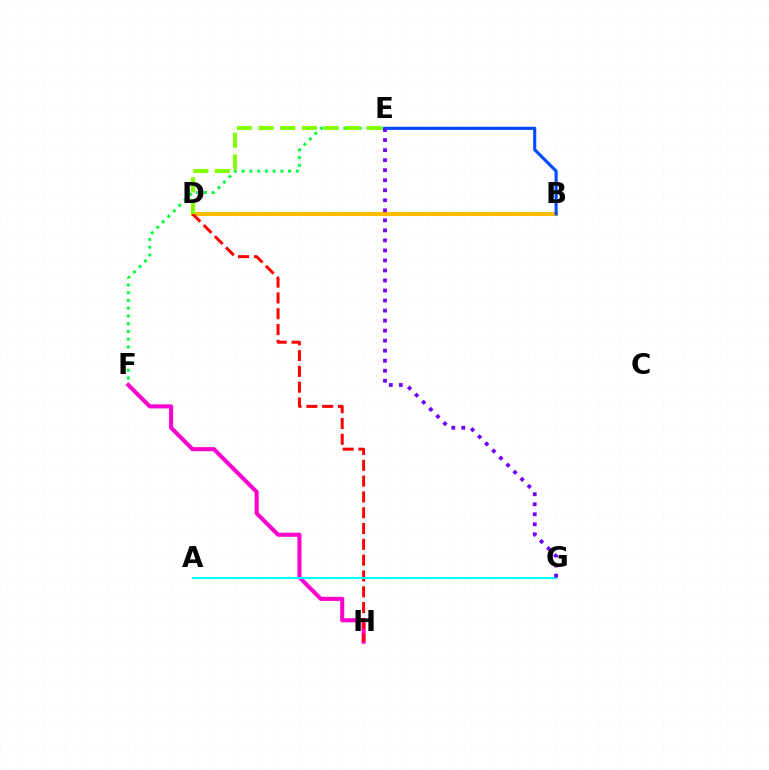{('E', 'F'): [{'color': '#00ff39', 'line_style': 'dotted', 'thickness': 2.11}], ('B', 'D'): [{'color': '#ffbd00', 'line_style': 'solid', 'thickness': 2.96}], ('F', 'H'): [{'color': '#ff00cf', 'line_style': 'solid', 'thickness': 2.93}], ('D', 'H'): [{'color': '#ff0000', 'line_style': 'dashed', 'thickness': 2.15}], ('A', 'G'): [{'color': '#00fff6', 'line_style': 'solid', 'thickness': 1.51}], ('B', 'E'): [{'color': '#004bff', 'line_style': 'solid', 'thickness': 2.24}], ('E', 'G'): [{'color': '#7200ff', 'line_style': 'dotted', 'thickness': 2.72}], ('D', 'E'): [{'color': '#84ff00', 'line_style': 'dashed', 'thickness': 2.94}]}